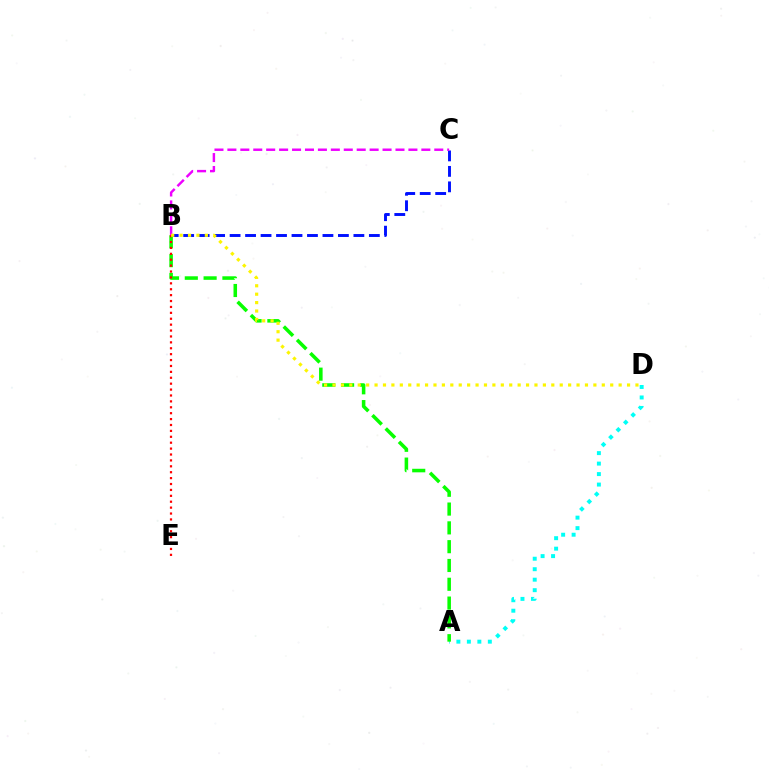{('A', 'D'): [{'color': '#00fff6', 'line_style': 'dotted', 'thickness': 2.85}], ('A', 'B'): [{'color': '#08ff00', 'line_style': 'dashed', 'thickness': 2.55}], ('B', 'C'): [{'color': '#0010ff', 'line_style': 'dashed', 'thickness': 2.1}, {'color': '#ee00ff', 'line_style': 'dashed', 'thickness': 1.76}], ('B', 'E'): [{'color': '#ff0000', 'line_style': 'dotted', 'thickness': 1.6}], ('B', 'D'): [{'color': '#fcf500', 'line_style': 'dotted', 'thickness': 2.29}]}